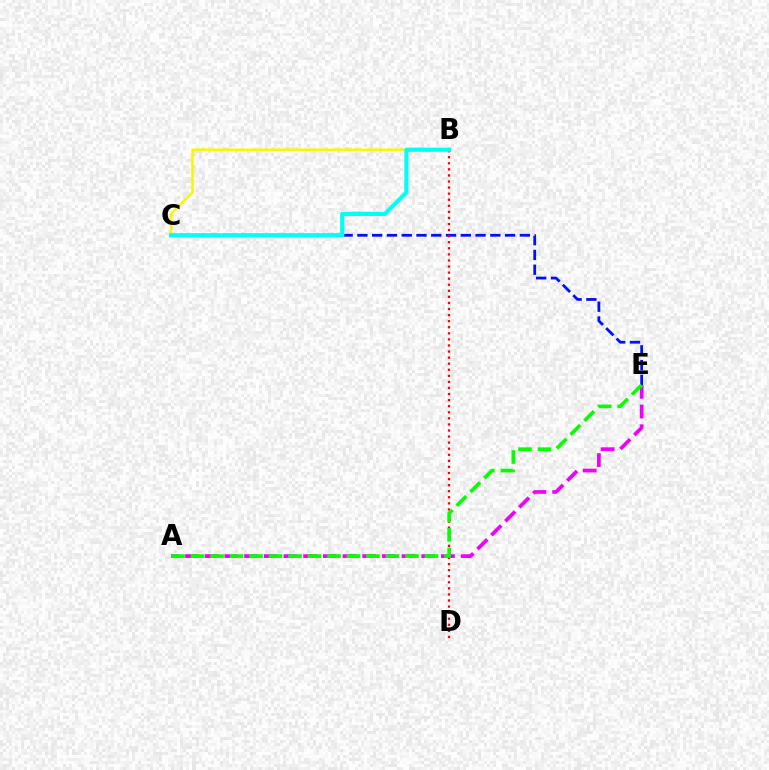{('C', 'E'): [{'color': '#0010ff', 'line_style': 'dashed', 'thickness': 2.01}], ('B', 'D'): [{'color': '#ff0000', 'line_style': 'dotted', 'thickness': 1.65}], ('A', 'E'): [{'color': '#ee00ff', 'line_style': 'dashed', 'thickness': 2.67}, {'color': '#08ff00', 'line_style': 'dashed', 'thickness': 2.65}], ('B', 'C'): [{'color': '#fcf500', 'line_style': 'solid', 'thickness': 1.75}, {'color': '#00fff6', 'line_style': 'solid', 'thickness': 2.99}]}